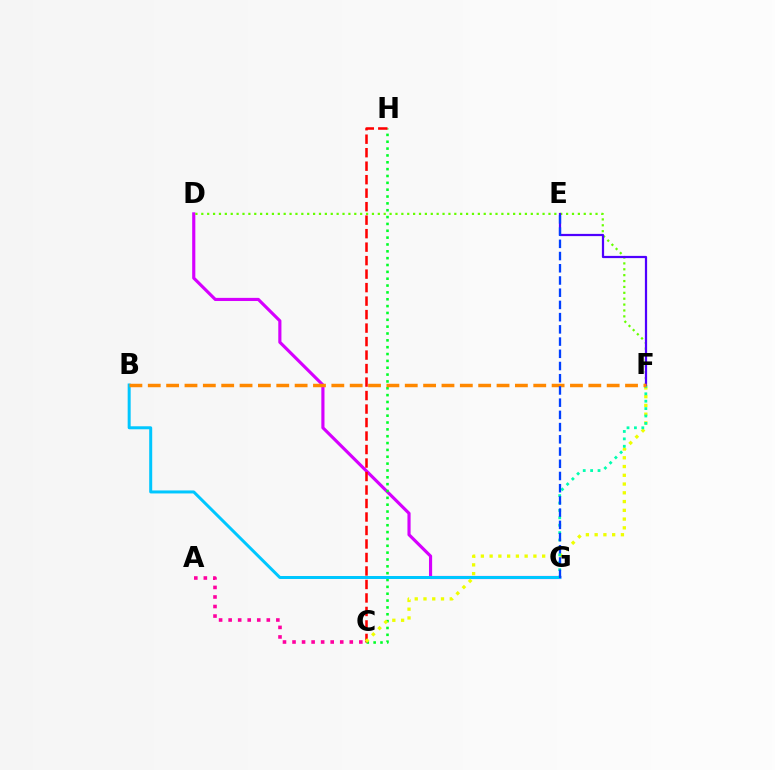{('D', 'G'): [{'color': '#d600ff', 'line_style': 'solid', 'thickness': 2.27}], ('C', 'H'): [{'color': '#00ff27', 'line_style': 'dotted', 'thickness': 1.86}, {'color': '#ff0000', 'line_style': 'dashed', 'thickness': 1.83}], ('A', 'C'): [{'color': '#ff00a0', 'line_style': 'dotted', 'thickness': 2.59}], ('D', 'F'): [{'color': '#66ff00', 'line_style': 'dotted', 'thickness': 1.6}], ('B', 'G'): [{'color': '#00c7ff', 'line_style': 'solid', 'thickness': 2.16}], ('C', 'F'): [{'color': '#eeff00', 'line_style': 'dotted', 'thickness': 2.38}], ('F', 'G'): [{'color': '#00ffaf', 'line_style': 'dotted', 'thickness': 2.01}], ('E', 'F'): [{'color': '#4f00ff', 'line_style': 'solid', 'thickness': 1.6}], ('B', 'F'): [{'color': '#ff8800', 'line_style': 'dashed', 'thickness': 2.49}], ('E', 'G'): [{'color': '#003fff', 'line_style': 'dashed', 'thickness': 1.66}]}